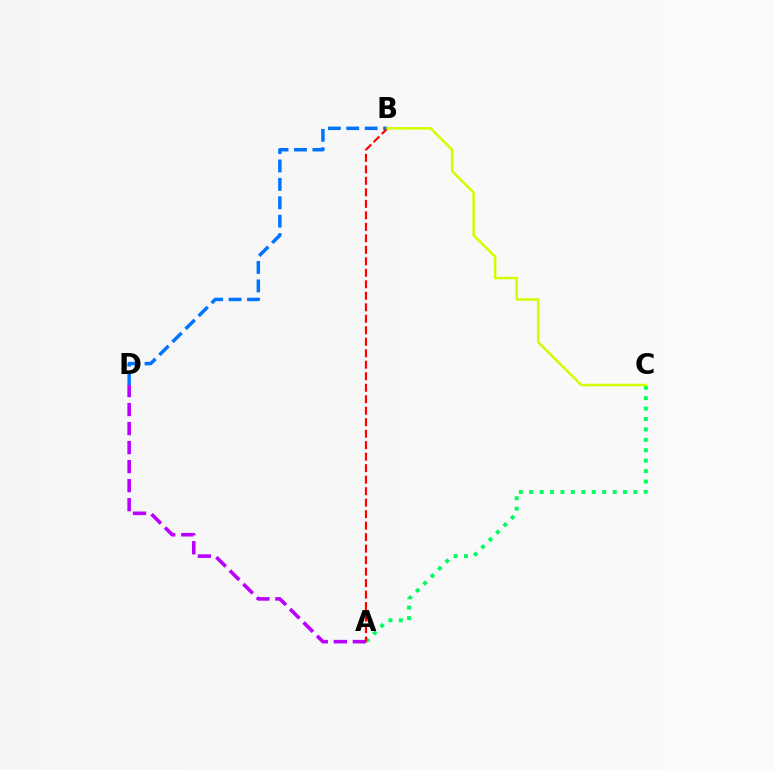{('B', 'D'): [{'color': '#0074ff', 'line_style': 'dashed', 'thickness': 2.5}], ('A', 'C'): [{'color': '#00ff5c', 'line_style': 'dotted', 'thickness': 2.83}], ('A', 'D'): [{'color': '#b900ff', 'line_style': 'dashed', 'thickness': 2.58}], ('A', 'B'): [{'color': '#ff0000', 'line_style': 'dashed', 'thickness': 1.56}], ('B', 'C'): [{'color': '#d1ff00', 'line_style': 'solid', 'thickness': 1.8}]}